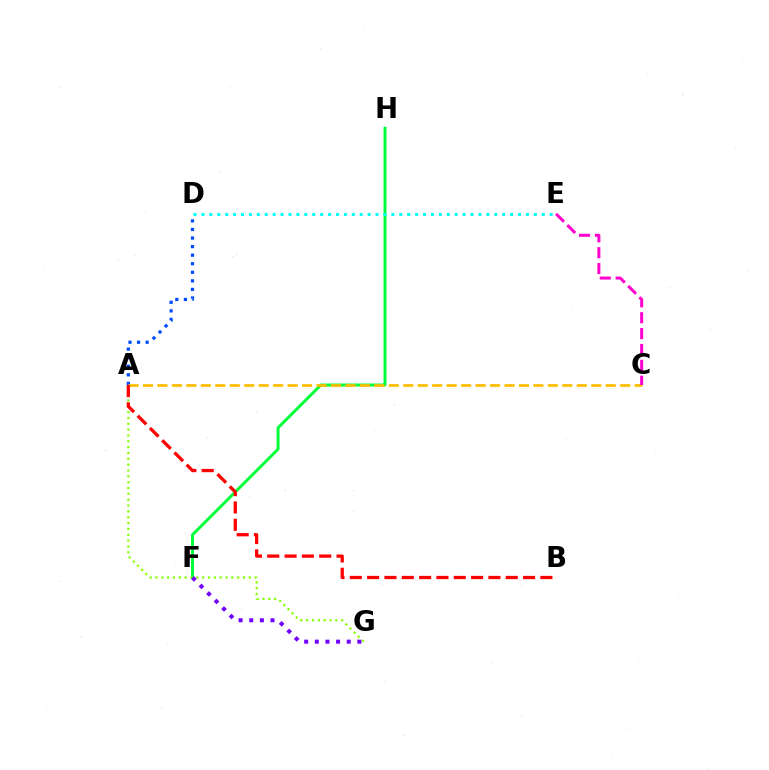{('A', 'D'): [{'color': '#004bff', 'line_style': 'dotted', 'thickness': 2.33}], ('F', 'H'): [{'color': '#00ff39', 'line_style': 'solid', 'thickness': 2.12}], ('D', 'E'): [{'color': '#00fff6', 'line_style': 'dotted', 'thickness': 2.15}], ('A', 'G'): [{'color': '#84ff00', 'line_style': 'dotted', 'thickness': 1.59}], ('F', 'G'): [{'color': '#7200ff', 'line_style': 'dotted', 'thickness': 2.89}], ('A', 'C'): [{'color': '#ffbd00', 'line_style': 'dashed', 'thickness': 1.96}], ('A', 'B'): [{'color': '#ff0000', 'line_style': 'dashed', 'thickness': 2.35}], ('C', 'E'): [{'color': '#ff00cf', 'line_style': 'dashed', 'thickness': 2.16}]}